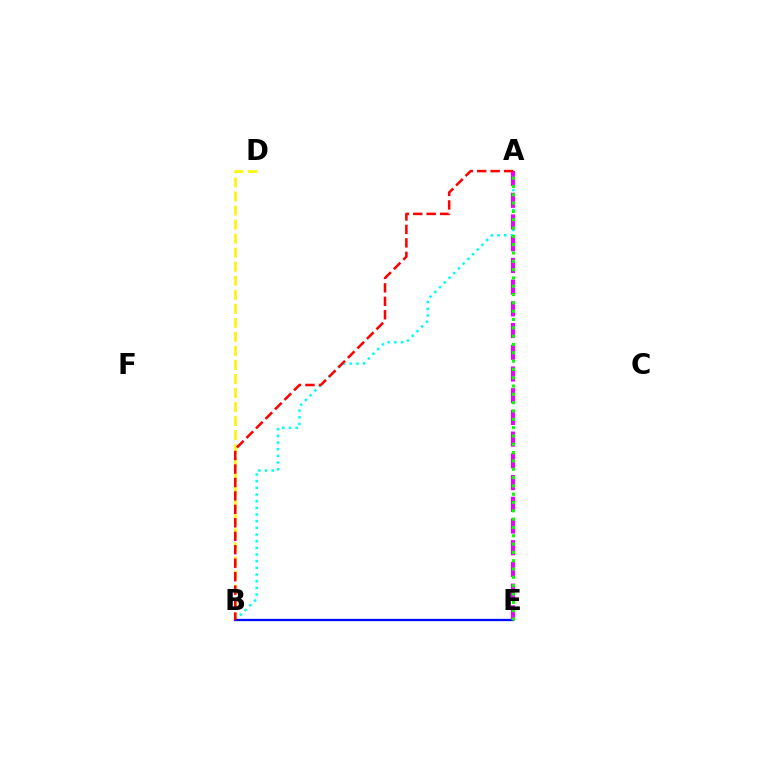{('B', 'D'): [{'color': '#fcf500', 'line_style': 'dashed', 'thickness': 1.91}], ('A', 'B'): [{'color': '#00fff6', 'line_style': 'dotted', 'thickness': 1.81}, {'color': '#ff0000', 'line_style': 'dashed', 'thickness': 1.83}], ('B', 'E'): [{'color': '#0010ff', 'line_style': 'solid', 'thickness': 1.66}], ('A', 'E'): [{'color': '#ee00ff', 'line_style': 'dashed', 'thickness': 2.95}, {'color': '#08ff00', 'line_style': 'dotted', 'thickness': 2.26}]}